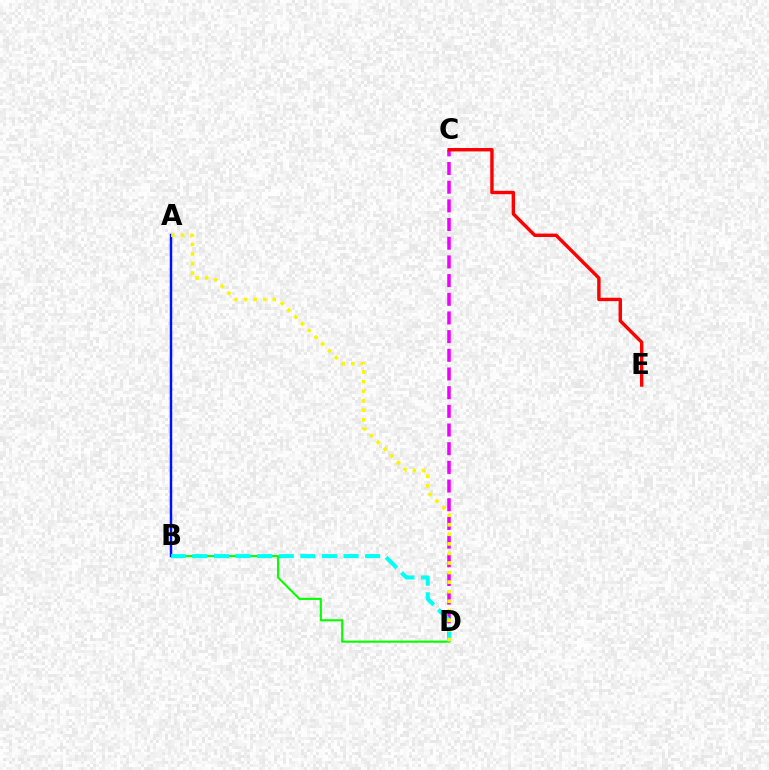{('C', 'D'): [{'color': '#ee00ff', 'line_style': 'dashed', 'thickness': 2.54}], ('B', 'D'): [{'color': '#08ff00', 'line_style': 'solid', 'thickness': 1.53}, {'color': '#00fff6', 'line_style': 'dashed', 'thickness': 2.93}], ('A', 'B'): [{'color': '#0010ff', 'line_style': 'solid', 'thickness': 1.77}], ('C', 'E'): [{'color': '#ff0000', 'line_style': 'solid', 'thickness': 2.45}], ('A', 'D'): [{'color': '#fcf500', 'line_style': 'dotted', 'thickness': 2.6}]}